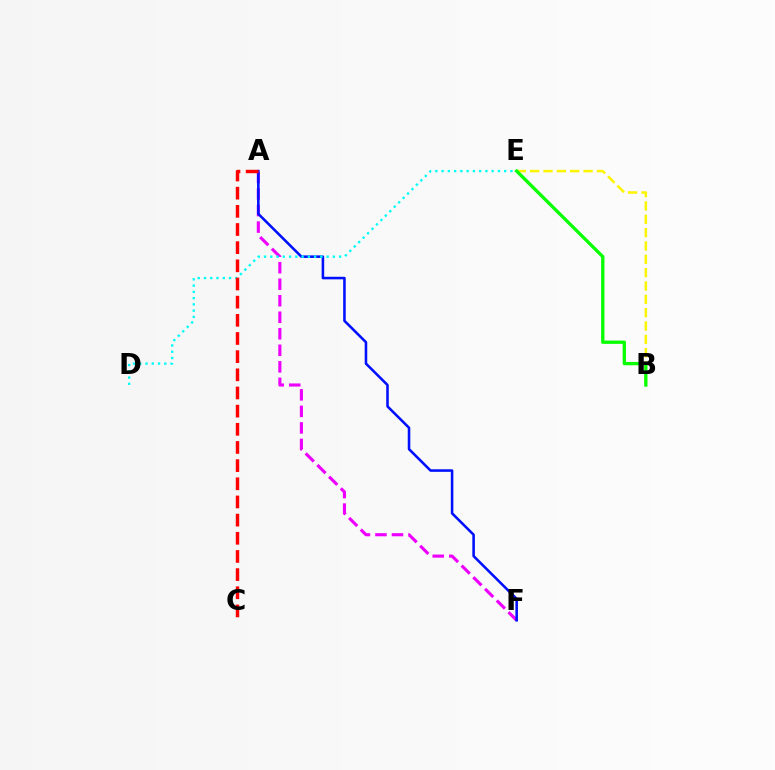{('B', 'E'): [{'color': '#fcf500', 'line_style': 'dashed', 'thickness': 1.81}, {'color': '#08ff00', 'line_style': 'solid', 'thickness': 2.39}], ('A', 'F'): [{'color': '#ee00ff', 'line_style': 'dashed', 'thickness': 2.24}, {'color': '#0010ff', 'line_style': 'solid', 'thickness': 1.85}], ('D', 'E'): [{'color': '#00fff6', 'line_style': 'dotted', 'thickness': 1.7}], ('A', 'C'): [{'color': '#ff0000', 'line_style': 'dashed', 'thickness': 2.47}]}